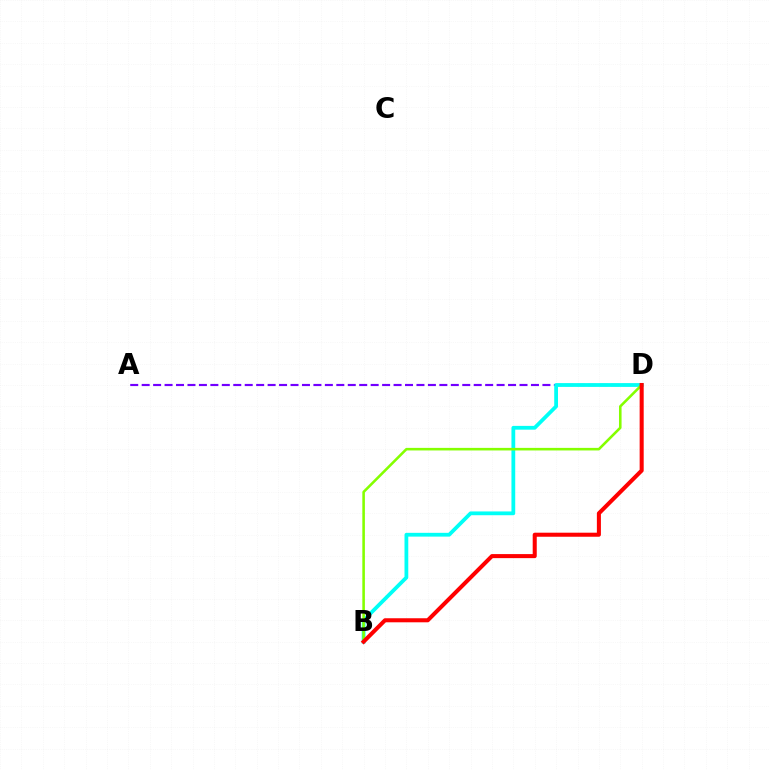{('A', 'D'): [{'color': '#7200ff', 'line_style': 'dashed', 'thickness': 1.56}], ('B', 'D'): [{'color': '#00fff6', 'line_style': 'solid', 'thickness': 2.72}, {'color': '#84ff00', 'line_style': 'solid', 'thickness': 1.85}, {'color': '#ff0000', 'line_style': 'solid', 'thickness': 2.91}]}